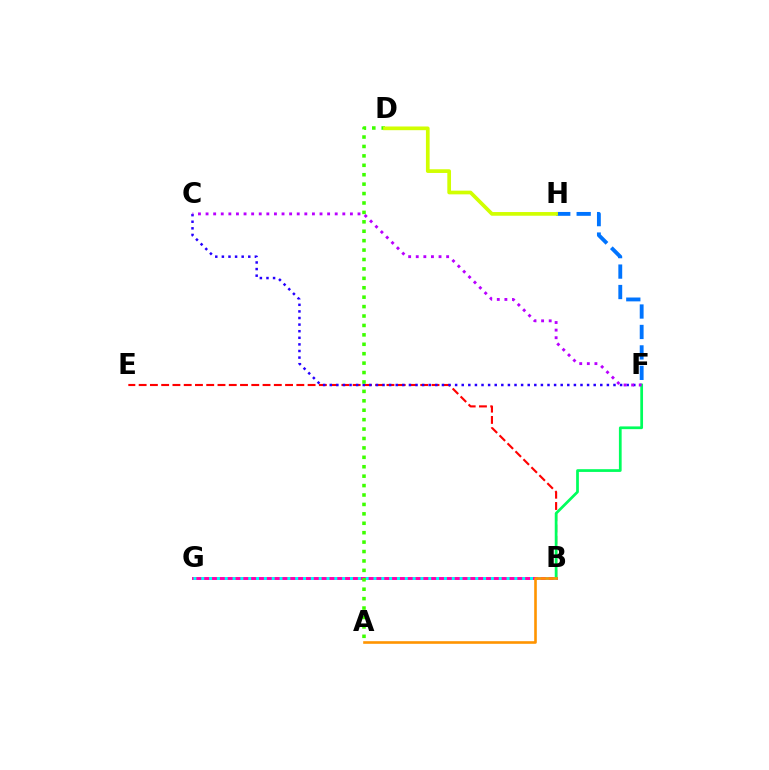{('B', 'E'): [{'color': '#ff0000', 'line_style': 'dashed', 'thickness': 1.53}], ('B', 'G'): [{'color': '#ff00ac', 'line_style': 'solid', 'thickness': 2.12}, {'color': '#00fff6', 'line_style': 'dotted', 'thickness': 2.13}], ('C', 'F'): [{'color': '#2500ff', 'line_style': 'dotted', 'thickness': 1.79}, {'color': '#b900ff', 'line_style': 'dotted', 'thickness': 2.06}], ('F', 'H'): [{'color': '#0074ff', 'line_style': 'dashed', 'thickness': 2.78}], ('B', 'F'): [{'color': '#00ff5c', 'line_style': 'solid', 'thickness': 1.97}], ('A', 'D'): [{'color': '#3dff00', 'line_style': 'dotted', 'thickness': 2.56}], ('A', 'B'): [{'color': '#ff9400', 'line_style': 'solid', 'thickness': 1.88}], ('D', 'H'): [{'color': '#d1ff00', 'line_style': 'solid', 'thickness': 2.67}]}